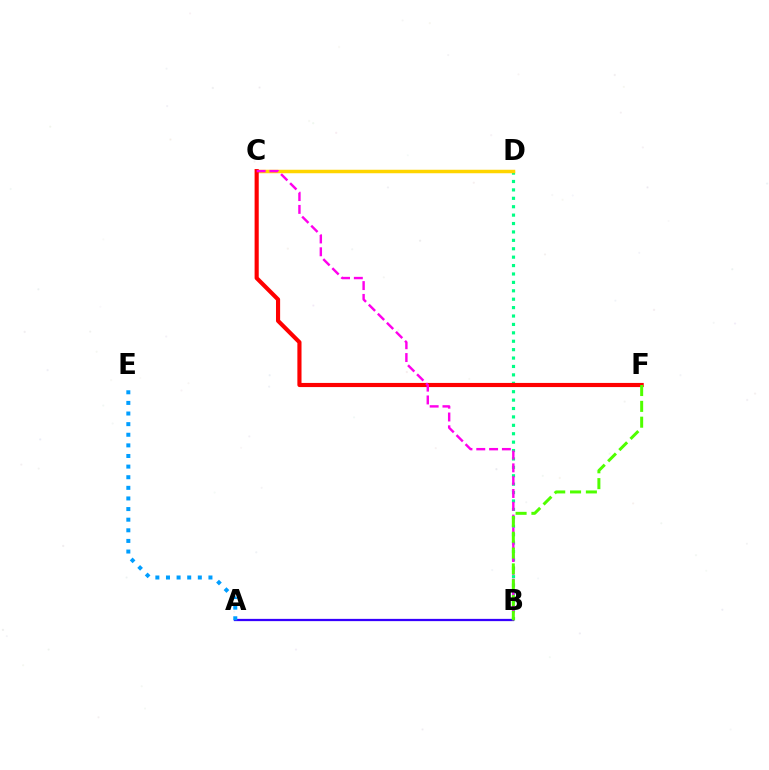{('B', 'D'): [{'color': '#00ff86', 'line_style': 'dotted', 'thickness': 2.28}], ('C', 'D'): [{'color': '#ffd500', 'line_style': 'solid', 'thickness': 2.52}], ('A', 'B'): [{'color': '#3700ff', 'line_style': 'solid', 'thickness': 1.63}], ('C', 'F'): [{'color': '#ff0000', 'line_style': 'solid', 'thickness': 2.98}], ('A', 'E'): [{'color': '#009eff', 'line_style': 'dotted', 'thickness': 2.88}], ('B', 'C'): [{'color': '#ff00ed', 'line_style': 'dashed', 'thickness': 1.74}], ('B', 'F'): [{'color': '#4fff00', 'line_style': 'dashed', 'thickness': 2.15}]}